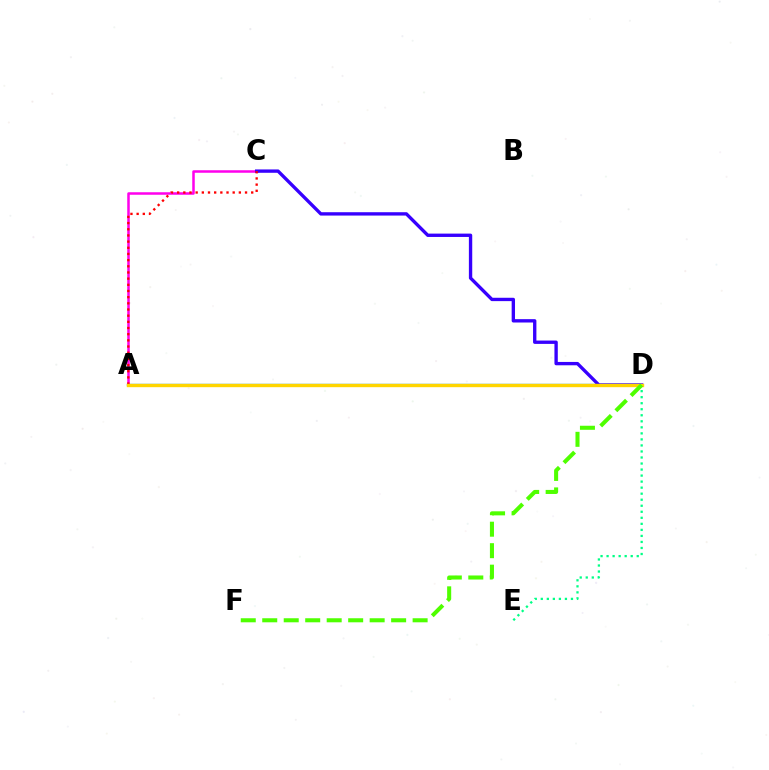{('A', 'C'): [{'color': '#ff00ed', 'line_style': 'solid', 'thickness': 1.81}, {'color': '#ff0000', 'line_style': 'dotted', 'thickness': 1.68}], ('A', 'D'): [{'color': '#009eff', 'line_style': 'solid', 'thickness': 1.69}, {'color': '#ffd500', 'line_style': 'solid', 'thickness': 2.42}], ('C', 'D'): [{'color': '#3700ff', 'line_style': 'solid', 'thickness': 2.41}], ('D', 'E'): [{'color': '#00ff86', 'line_style': 'dotted', 'thickness': 1.64}], ('D', 'F'): [{'color': '#4fff00', 'line_style': 'dashed', 'thickness': 2.92}]}